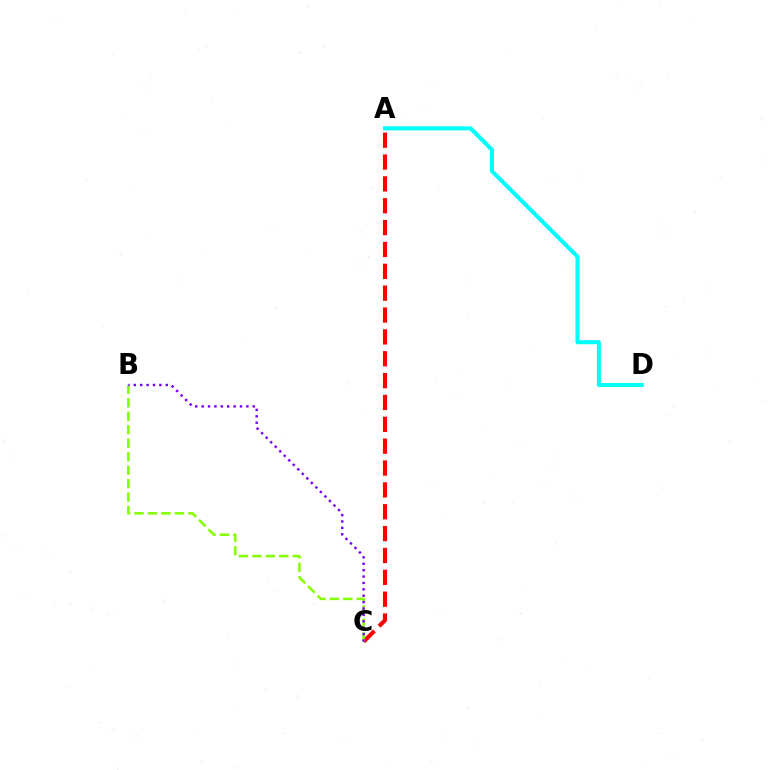{('A', 'C'): [{'color': '#ff0000', 'line_style': 'dashed', 'thickness': 2.97}], ('B', 'C'): [{'color': '#84ff00', 'line_style': 'dashed', 'thickness': 1.83}, {'color': '#7200ff', 'line_style': 'dotted', 'thickness': 1.74}], ('A', 'D'): [{'color': '#00fff6', 'line_style': 'solid', 'thickness': 2.91}]}